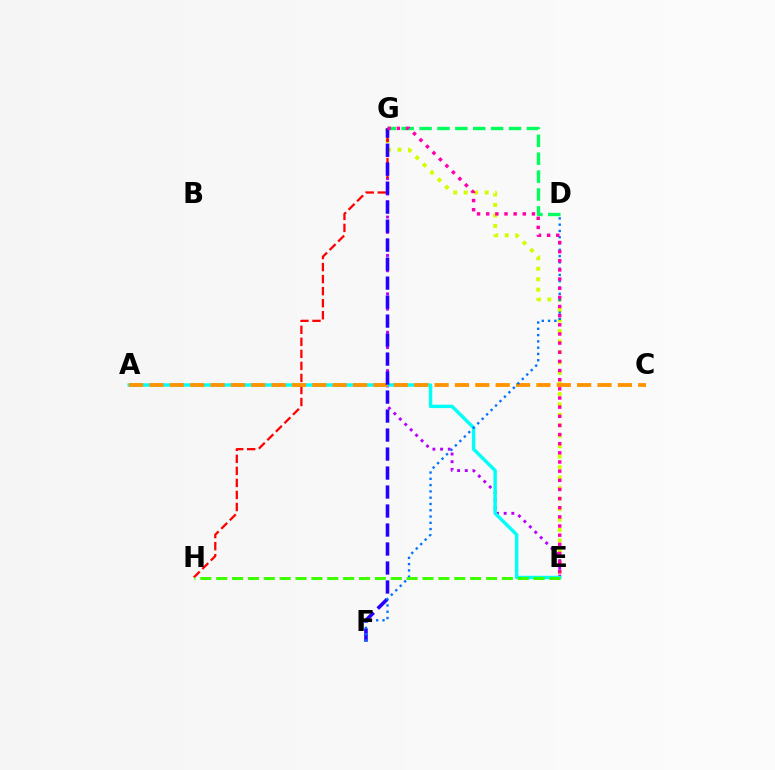{('E', 'G'): [{'color': '#d1ff00', 'line_style': 'dotted', 'thickness': 2.85}, {'color': '#b900ff', 'line_style': 'dotted', 'thickness': 2.09}, {'color': '#ff00ac', 'line_style': 'dotted', 'thickness': 2.48}], ('D', 'G'): [{'color': '#00ff5c', 'line_style': 'dashed', 'thickness': 2.43}], ('A', 'E'): [{'color': '#00fff6', 'line_style': 'solid', 'thickness': 2.45}], ('G', 'H'): [{'color': '#ff0000', 'line_style': 'dashed', 'thickness': 1.63}], ('A', 'C'): [{'color': '#ff9400', 'line_style': 'dashed', 'thickness': 2.77}], ('F', 'G'): [{'color': '#2500ff', 'line_style': 'dashed', 'thickness': 2.58}], ('D', 'F'): [{'color': '#0074ff', 'line_style': 'dotted', 'thickness': 1.71}], ('E', 'H'): [{'color': '#3dff00', 'line_style': 'dashed', 'thickness': 2.16}]}